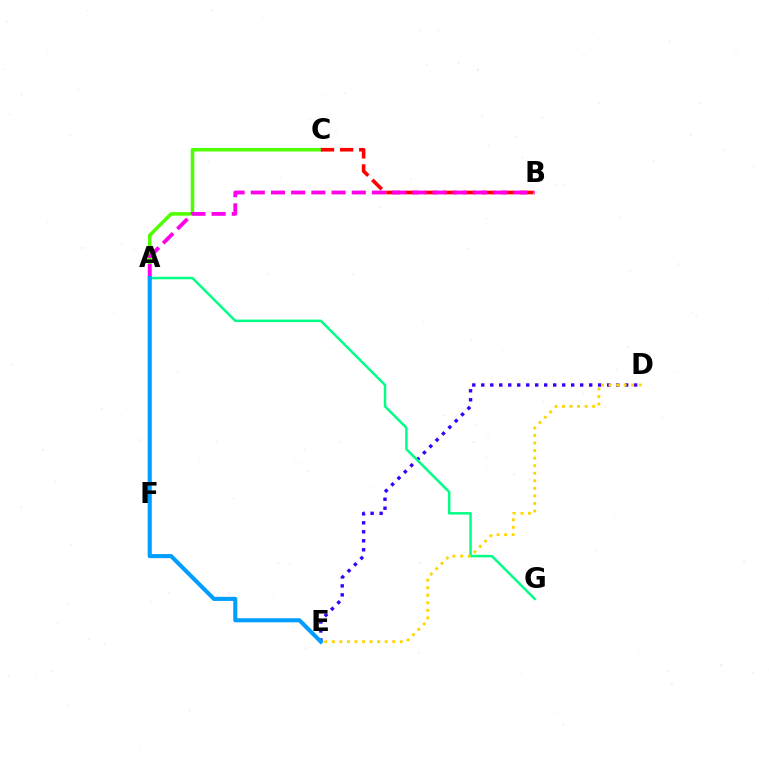{('A', 'C'): [{'color': '#4fff00', 'line_style': 'solid', 'thickness': 2.53}], ('D', 'E'): [{'color': '#3700ff', 'line_style': 'dotted', 'thickness': 2.44}, {'color': '#ffd500', 'line_style': 'dotted', 'thickness': 2.05}], ('B', 'C'): [{'color': '#ff0000', 'line_style': 'dashed', 'thickness': 2.6}], ('A', 'G'): [{'color': '#00ff86', 'line_style': 'solid', 'thickness': 1.79}], ('A', 'B'): [{'color': '#ff00ed', 'line_style': 'dashed', 'thickness': 2.74}], ('A', 'E'): [{'color': '#009eff', 'line_style': 'solid', 'thickness': 2.95}]}